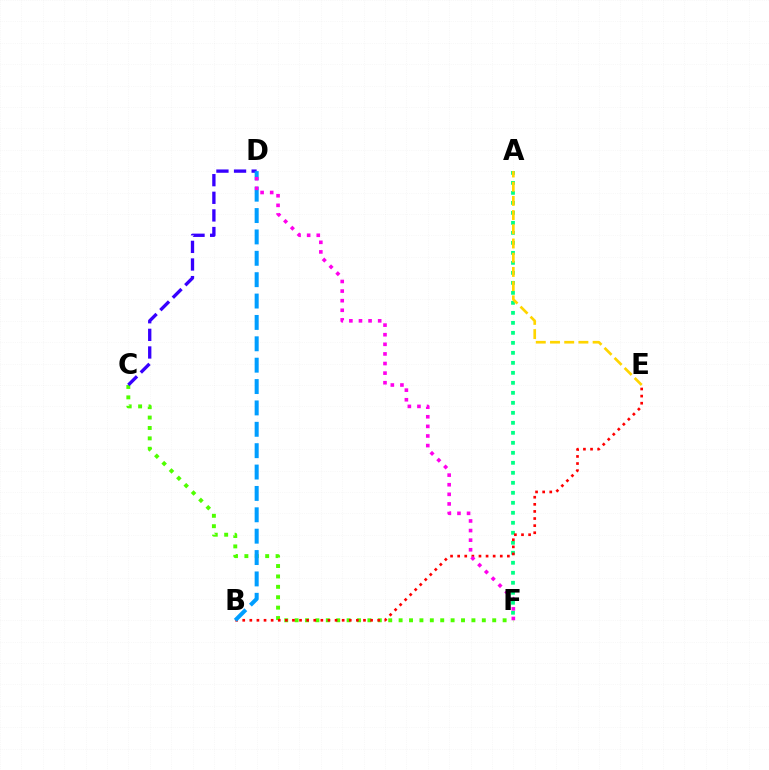{('C', 'F'): [{'color': '#4fff00', 'line_style': 'dotted', 'thickness': 2.83}], ('C', 'D'): [{'color': '#3700ff', 'line_style': 'dashed', 'thickness': 2.39}], ('A', 'F'): [{'color': '#00ff86', 'line_style': 'dotted', 'thickness': 2.72}], ('B', 'E'): [{'color': '#ff0000', 'line_style': 'dotted', 'thickness': 1.93}], ('B', 'D'): [{'color': '#009eff', 'line_style': 'dashed', 'thickness': 2.9}], ('A', 'E'): [{'color': '#ffd500', 'line_style': 'dashed', 'thickness': 1.93}], ('D', 'F'): [{'color': '#ff00ed', 'line_style': 'dotted', 'thickness': 2.61}]}